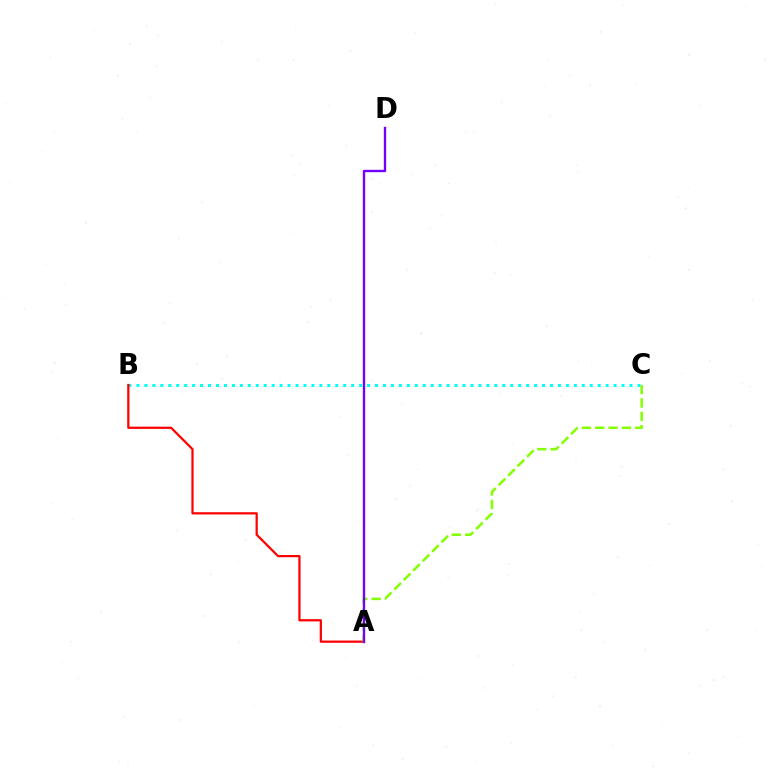{('B', 'C'): [{'color': '#00fff6', 'line_style': 'dotted', 'thickness': 2.16}], ('A', 'B'): [{'color': '#ff0000', 'line_style': 'solid', 'thickness': 1.61}], ('A', 'C'): [{'color': '#84ff00', 'line_style': 'dashed', 'thickness': 1.81}], ('A', 'D'): [{'color': '#7200ff', 'line_style': 'solid', 'thickness': 1.7}]}